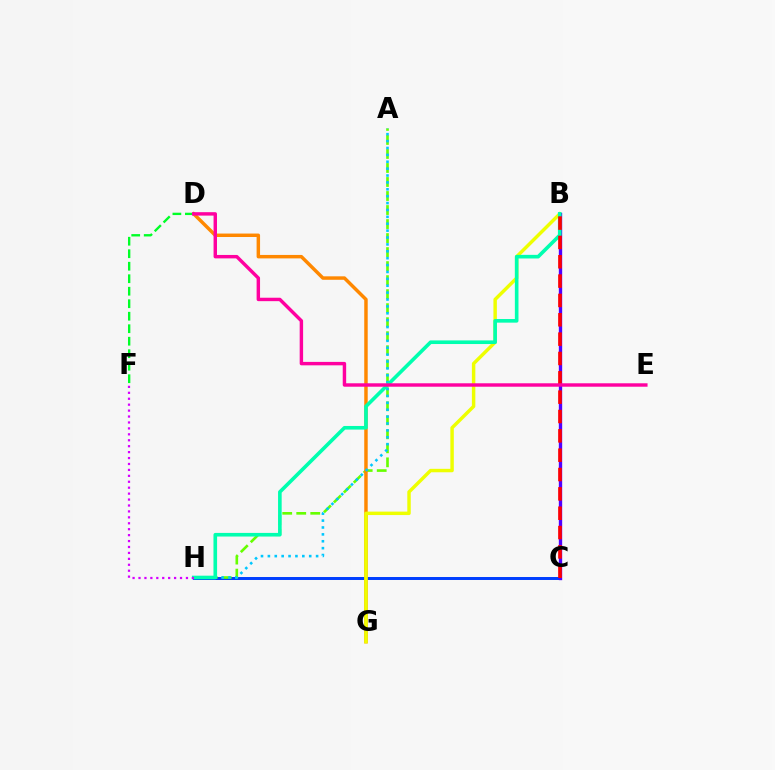{('C', 'H'): [{'color': '#003fff', 'line_style': 'solid', 'thickness': 2.13}], ('A', 'H'): [{'color': '#66ff00', 'line_style': 'dashed', 'thickness': 1.9}, {'color': '#00c7ff', 'line_style': 'dotted', 'thickness': 1.87}], ('D', 'G'): [{'color': '#ff8800', 'line_style': 'solid', 'thickness': 2.49}], ('B', 'G'): [{'color': '#eeff00', 'line_style': 'solid', 'thickness': 2.48}], ('B', 'C'): [{'color': '#4f00ff', 'line_style': 'solid', 'thickness': 2.41}, {'color': '#ff0000', 'line_style': 'dashed', 'thickness': 2.63}], ('B', 'H'): [{'color': '#00ffaf', 'line_style': 'solid', 'thickness': 2.61}], ('D', 'F'): [{'color': '#00ff27', 'line_style': 'dashed', 'thickness': 1.7}], ('F', 'H'): [{'color': '#d600ff', 'line_style': 'dotted', 'thickness': 1.61}], ('D', 'E'): [{'color': '#ff00a0', 'line_style': 'solid', 'thickness': 2.47}]}